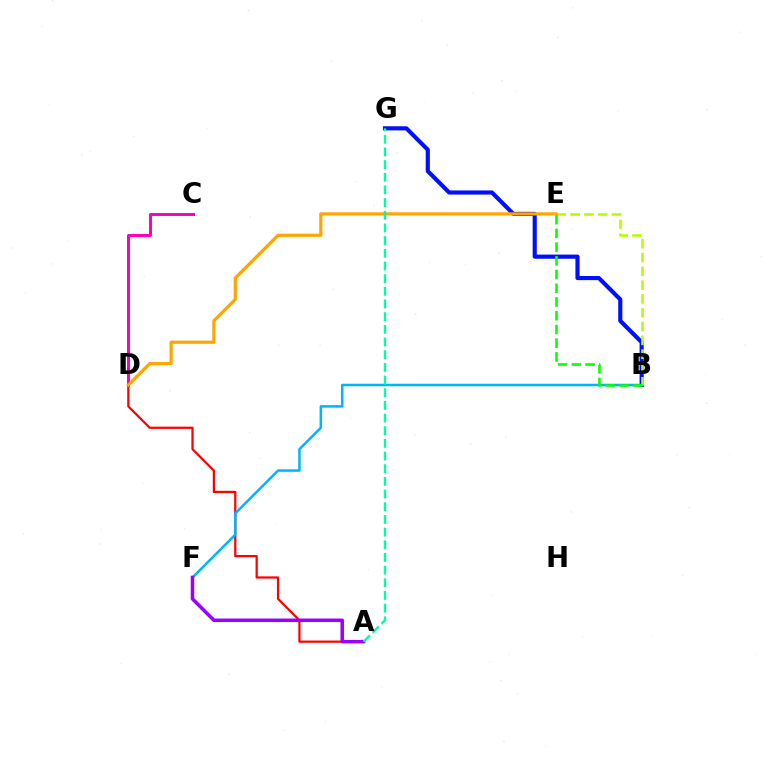{('A', 'D'): [{'color': '#ff0000', 'line_style': 'solid', 'thickness': 1.61}], ('B', 'G'): [{'color': '#0010ff', 'line_style': 'solid', 'thickness': 2.98}], ('B', 'F'): [{'color': '#00b5ff', 'line_style': 'solid', 'thickness': 1.82}], ('C', 'D'): [{'color': '#ff00bd', 'line_style': 'solid', 'thickness': 2.17}], ('B', 'E'): [{'color': '#b3ff00', 'line_style': 'dashed', 'thickness': 1.88}, {'color': '#08ff00', 'line_style': 'dashed', 'thickness': 1.86}], ('A', 'F'): [{'color': '#9b00ff', 'line_style': 'solid', 'thickness': 2.53}], ('D', 'E'): [{'color': '#ffa500', 'line_style': 'solid', 'thickness': 2.3}], ('A', 'G'): [{'color': '#00ff9d', 'line_style': 'dashed', 'thickness': 1.72}]}